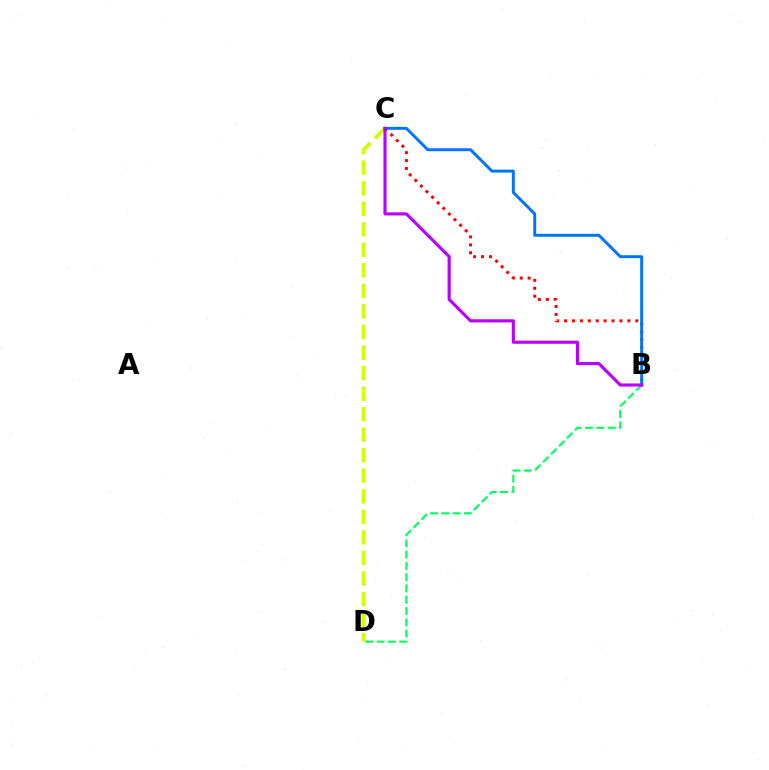{('C', 'D'): [{'color': '#d1ff00', 'line_style': 'dashed', 'thickness': 2.79}], ('B', 'C'): [{'color': '#ff0000', 'line_style': 'dotted', 'thickness': 2.15}, {'color': '#0074ff', 'line_style': 'solid', 'thickness': 2.12}, {'color': '#b900ff', 'line_style': 'solid', 'thickness': 2.26}], ('B', 'D'): [{'color': '#00ff5c', 'line_style': 'dashed', 'thickness': 1.53}]}